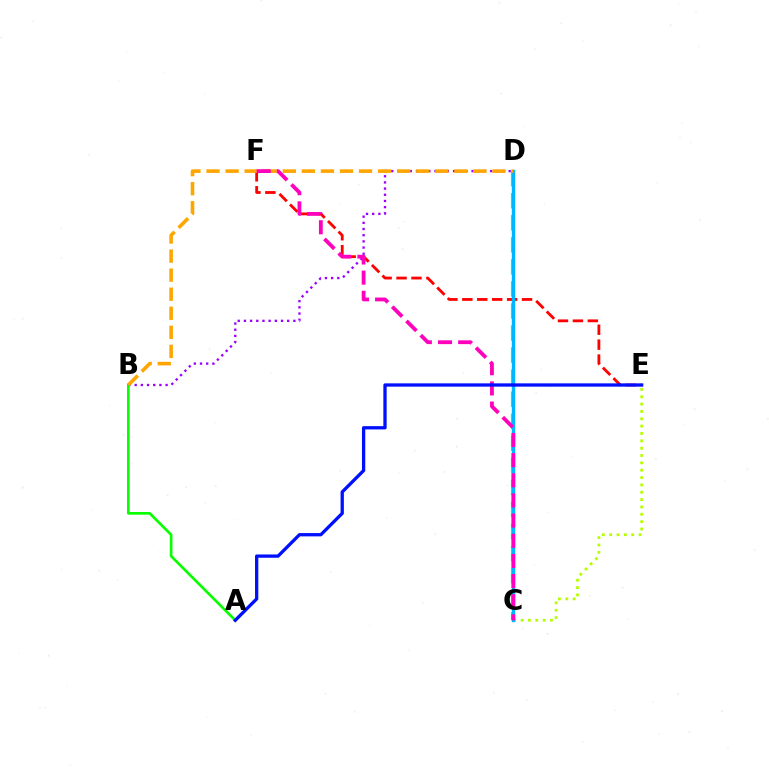{('E', 'F'): [{'color': '#ff0000', 'line_style': 'dashed', 'thickness': 2.03}], ('B', 'D'): [{'color': '#9b00ff', 'line_style': 'dotted', 'thickness': 1.68}, {'color': '#ffa500', 'line_style': 'dashed', 'thickness': 2.59}], ('C', 'D'): [{'color': '#00ff9d', 'line_style': 'dashed', 'thickness': 3.0}, {'color': '#00b5ff', 'line_style': 'solid', 'thickness': 2.41}], ('C', 'E'): [{'color': '#b3ff00', 'line_style': 'dotted', 'thickness': 2.0}], ('A', 'B'): [{'color': '#08ff00', 'line_style': 'solid', 'thickness': 1.92}], ('C', 'F'): [{'color': '#ff00bd', 'line_style': 'dashed', 'thickness': 2.74}], ('A', 'E'): [{'color': '#0010ff', 'line_style': 'solid', 'thickness': 2.37}]}